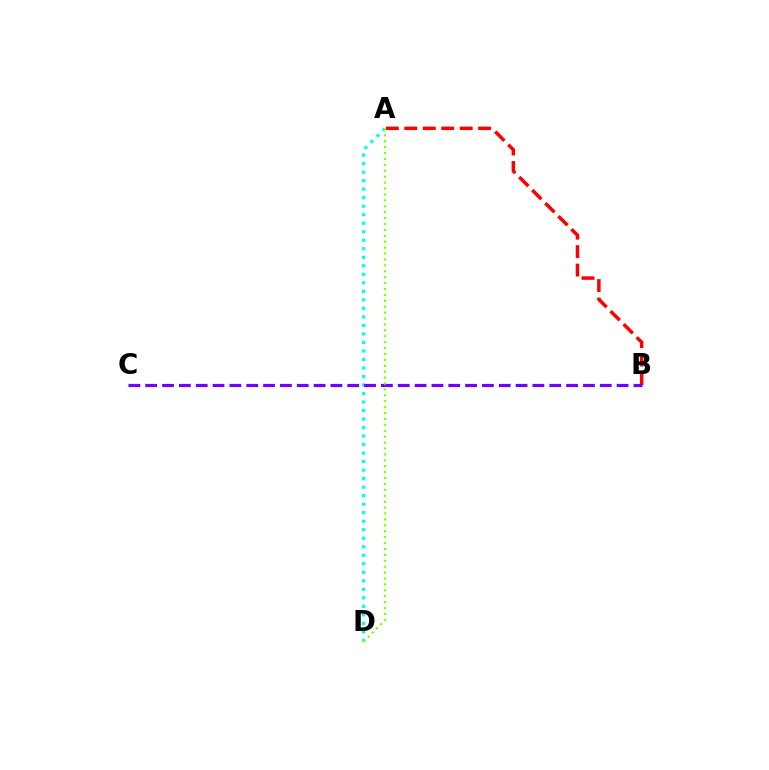{('A', 'D'): [{'color': '#00fff6', 'line_style': 'dotted', 'thickness': 2.31}, {'color': '#84ff00', 'line_style': 'dotted', 'thickness': 1.61}], ('A', 'B'): [{'color': '#ff0000', 'line_style': 'dashed', 'thickness': 2.51}], ('B', 'C'): [{'color': '#7200ff', 'line_style': 'dashed', 'thickness': 2.29}]}